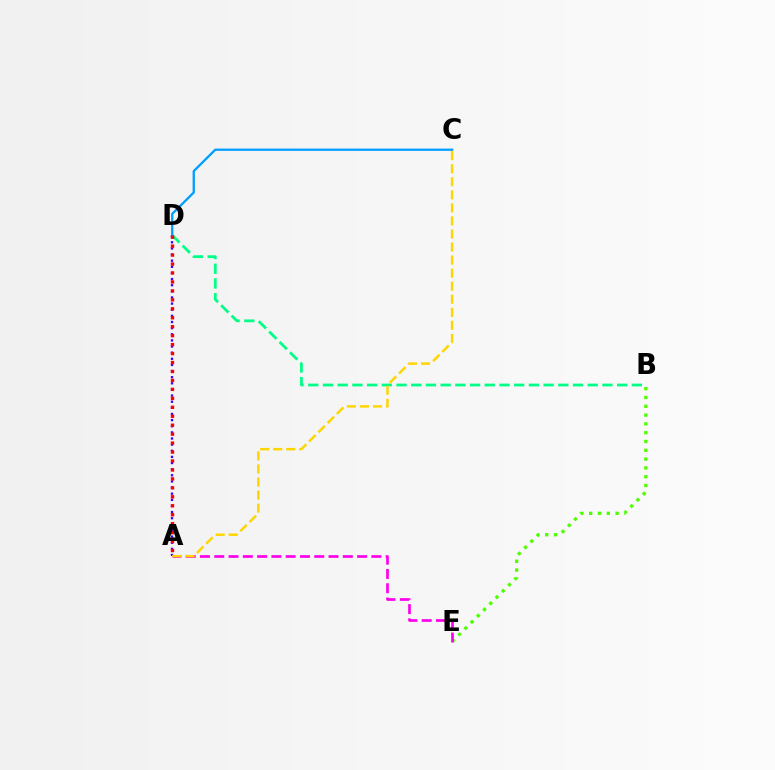{('B', 'D'): [{'color': '#00ff86', 'line_style': 'dashed', 'thickness': 2.0}], ('A', 'D'): [{'color': '#3700ff', 'line_style': 'dotted', 'thickness': 1.67}, {'color': '#ff0000', 'line_style': 'dotted', 'thickness': 2.43}], ('B', 'E'): [{'color': '#4fff00', 'line_style': 'dotted', 'thickness': 2.39}], ('C', 'D'): [{'color': '#009eff', 'line_style': 'solid', 'thickness': 1.65}], ('A', 'E'): [{'color': '#ff00ed', 'line_style': 'dashed', 'thickness': 1.94}], ('A', 'C'): [{'color': '#ffd500', 'line_style': 'dashed', 'thickness': 1.77}]}